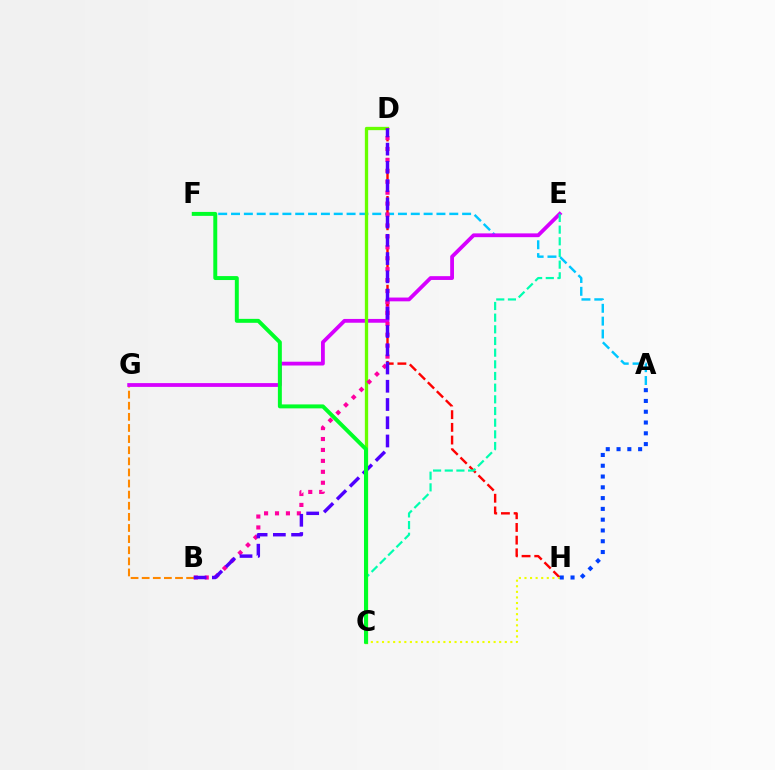{('B', 'G'): [{'color': '#ff8800', 'line_style': 'dashed', 'thickness': 1.51}], ('A', 'F'): [{'color': '#00c7ff', 'line_style': 'dashed', 'thickness': 1.74}], ('E', 'G'): [{'color': '#d600ff', 'line_style': 'solid', 'thickness': 2.73}], ('C', 'D'): [{'color': '#66ff00', 'line_style': 'solid', 'thickness': 2.38}], ('D', 'H'): [{'color': '#ff0000', 'line_style': 'dashed', 'thickness': 1.72}], ('C', 'H'): [{'color': '#eeff00', 'line_style': 'dotted', 'thickness': 1.52}], ('B', 'D'): [{'color': '#ff00a0', 'line_style': 'dotted', 'thickness': 2.97}, {'color': '#4f00ff', 'line_style': 'dashed', 'thickness': 2.48}], ('A', 'H'): [{'color': '#003fff', 'line_style': 'dotted', 'thickness': 2.93}], ('C', 'E'): [{'color': '#00ffaf', 'line_style': 'dashed', 'thickness': 1.59}], ('C', 'F'): [{'color': '#00ff27', 'line_style': 'solid', 'thickness': 2.84}]}